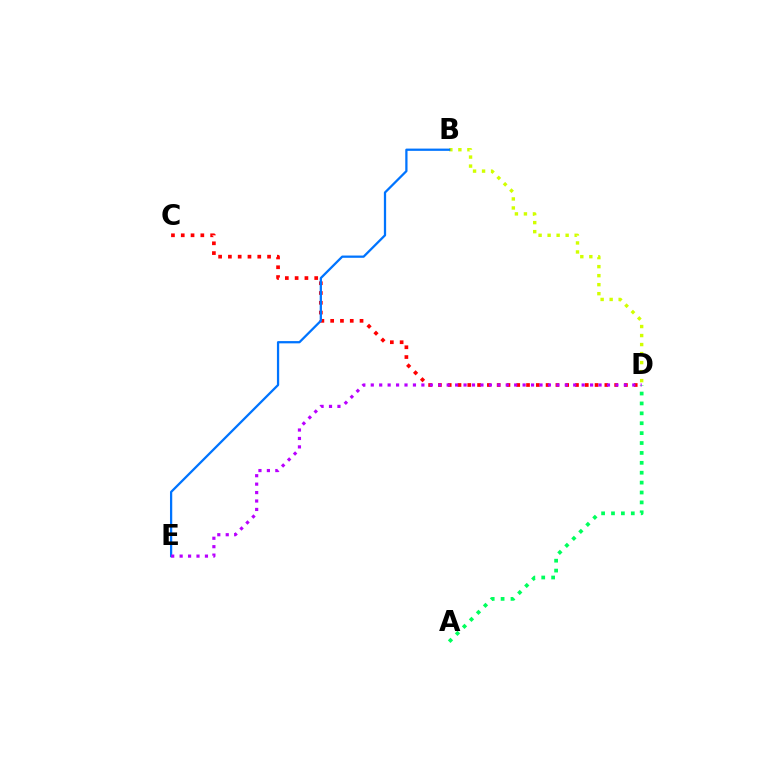{('B', 'D'): [{'color': '#d1ff00', 'line_style': 'dotted', 'thickness': 2.45}], ('A', 'D'): [{'color': '#00ff5c', 'line_style': 'dotted', 'thickness': 2.69}], ('C', 'D'): [{'color': '#ff0000', 'line_style': 'dotted', 'thickness': 2.66}], ('B', 'E'): [{'color': '#0074ff', 'line_style': 'solid', 'thickness': 1.63}], ('D', 'E'): [{'color': '#b900ff', 'line_style': 'dotted', 'thickness': 2.29}]}